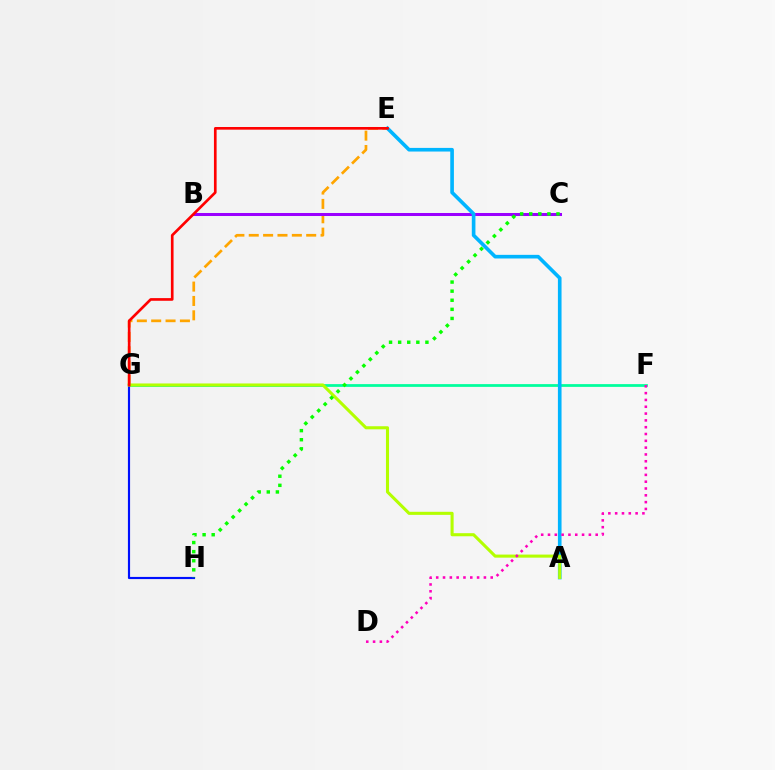{('F', 'G'): [{'color': '#00ff9d', 'line_style': 'solid', 'thickness': 1.98}], ('G', 'H'): [{'color': '#0010ff', 'line_style': 'solid', 'thickness': 1.56}], ('E', 'G'): [{'color': '#ffa500', 'line_style': 'dashed', 'thickness': 1.95}, {'color': '#ff0000', 'line_style': 'solid', 'thickness': 1.92}], ('B', 'C'): [{'color': '#9b00ff', 'line_style': 'solid', 'thickness': 2.17}], ('A', 'E'): [{'color': '#00b5ff', 'line_style': 'solid', 'thickness': 2.62}], ('A', 'G'): [{'color': '#b3ff00', 'line_style': 'solid', 'thickness': 2.21}], ('D', 'F'): [{'color': '#ff00bd', 'line_style': 'dotted', 'thickness': 1.85}], ('C', 'H'): [{'color': '#08ff00', 'line_style': 'dotted', 'thickness': 2.47}]}